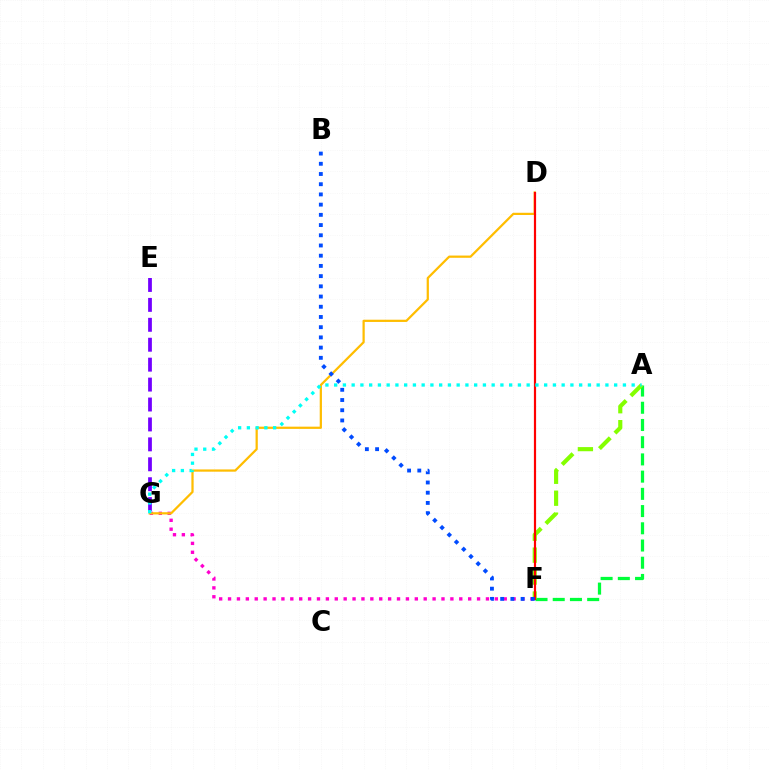{('F', 'G'): [{'color': '#ff00cf', 'line_style': 'dotted', 'thickness': 2.42}], ('A', 'F'): [{'color': '#00ff39', 'line_style': 'dashed', 'thickness': 2.34}, {'color': '#84ff00', 'line_style': 'dashed', 'thickness': 2.98}], ('D', 'G'): [{'color': '#ffbd00', 'line_style': 'solid', 'thickness': 1.61}], ('D', 'F'): [{'color': '#ff0000', 'line_style': 'solid', 'thickness': 1.58}], ('E', 'G'): [{'color': '#7200ff', 'line_style': 'dashed', 'thickness': 2.71}], ('A', 'G'): [{'color': '#00fff6', 'line_style': 'dotted', 'thickness': 2.38}], ('B', 'F'): [{'color': '#004bff', 'line_style': 'dotted', 'thickness': 2.77}]}